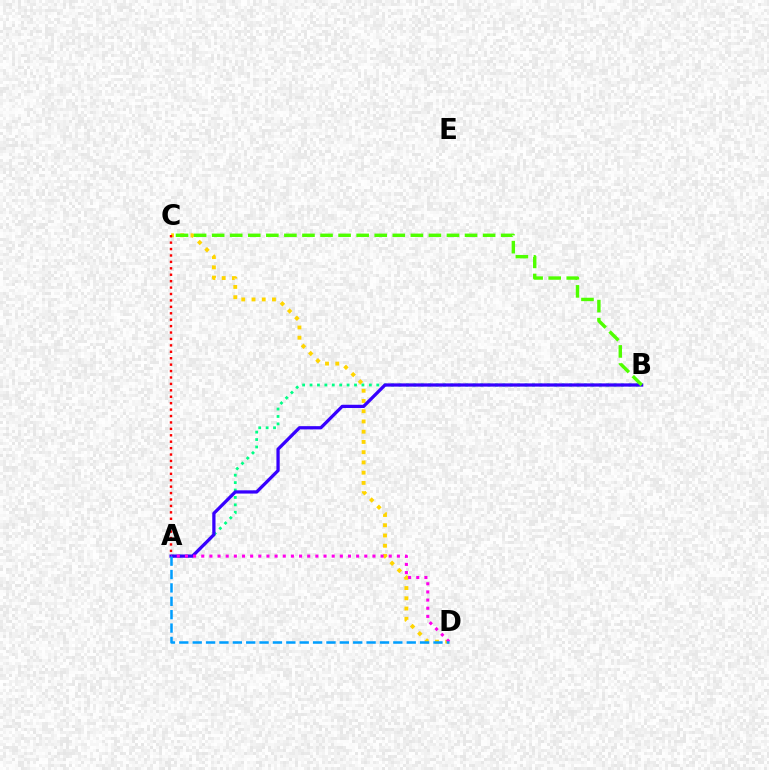{('C', 'D'): [{'color': '#ffd500', 'line_style': 'dotted', 'thickness': 2.78}], ('A', 'B'): [{'color': '#00ff86', 'line_style': 'dotted', 'thickness': 2.01}, {'color': '#3700ff', 'line_style': 'solid', 'thickness': 2.34}], ('A', 'D'): [{'color': '#ff00ed', 'line_style': 'dotted', 'thickness': 2.21}, {'color': '#009eff', 'line_style': 'dashed', 'thickness': 1.82}], ('B', 'C'): [{'color': '#4fff00', 'line_style': 'dashed', 'thickness': 2.45}], ('A', 'C'): [{'color': '#ff0000', 'line_style': 'dotted', 'thickness': 1.74}]}